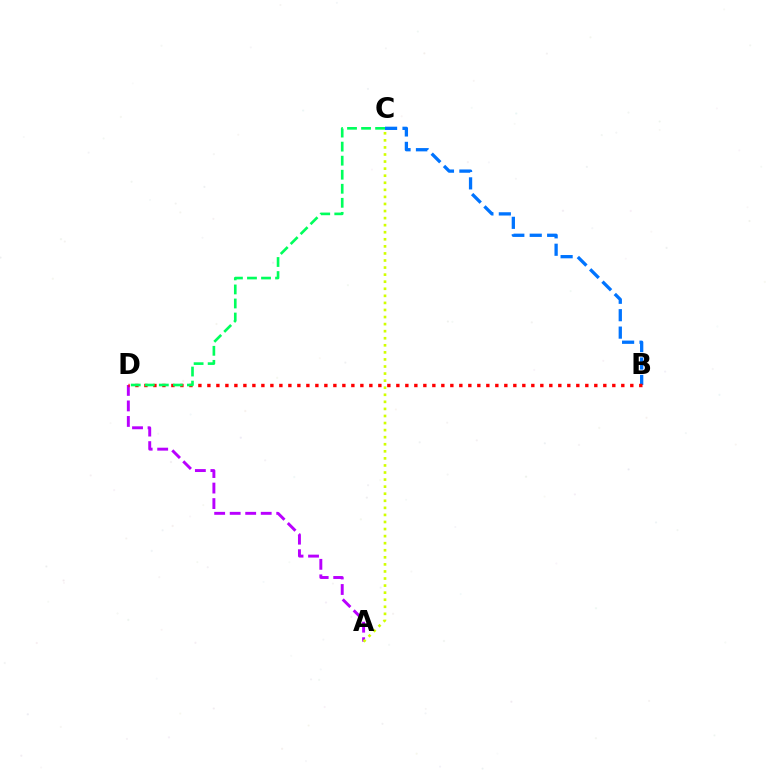{('A', 'D'): [{'color': '#b900ff', 'line_style': 'dashed', 'thickness': 2.11}], ('A', 'C'): [{'color': '#d1ff00', 'line_style': 'dotted', 'thickness': 1.92}], ('B', 'C'): [{'color': '#0074ff', 'line_style': 'dashed', 'thickness': 2.37}], ('B', 'D'): [{'color': '#ff0000', 'line_style': 'dotted', 'thickness': 2.44}], ('C', 'D'): [{'color': '#00ff5c', 'line_style': 'dashed', 'thickness': 1.91}]}